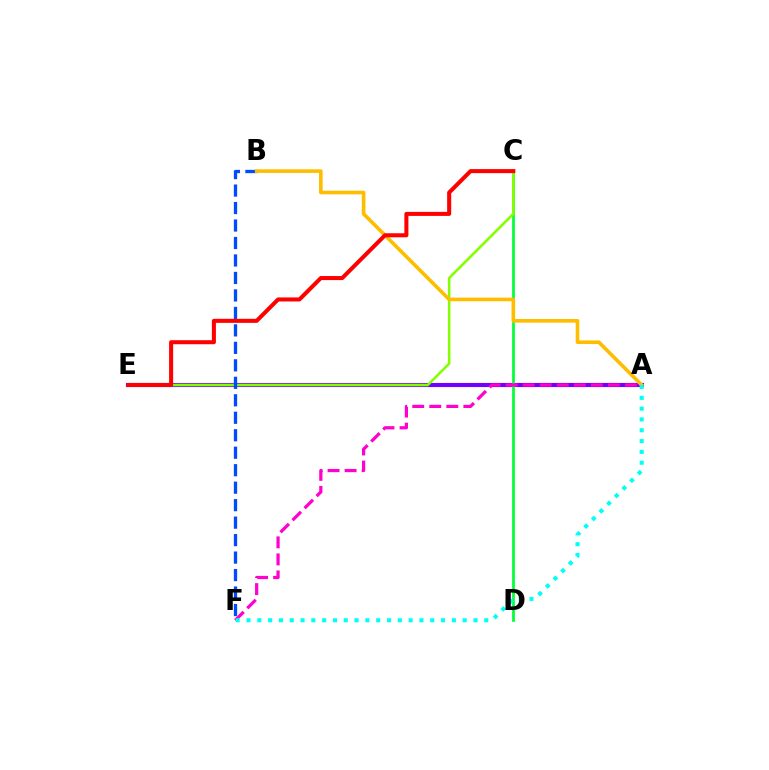{('A', 'E'): [{'color': '#7200ff', 'line_style': 'solid', 'thickness': 2.95}], ('C', 'D'): [{'color': '#00ff39', 'line_style': 'solid', 'thickness': 1.96}], ('C', 'E'): [{'color': '#84ff00', 'line_style': 'solid', 'thickness': 1.84}, {'color': '#ff0000', 'line_style': 'solid', 'thickness': 2.91}], ('B', 'F'): [{'color': '#004bff', 'line_style': 'dashed', 'thickness': 2.37}], ('A', 'B'): [{'color': '#ffbd00', 'line_style': 'solid', 'thickness': 2.61}], ('A', 'F'): [{'color': '#ff00cf', 'line_style': 'dashed', 'thickness': 2.31}, {'color': '#00fff6', 'line_style': 'dotted', 'thickness': 2.94}]}